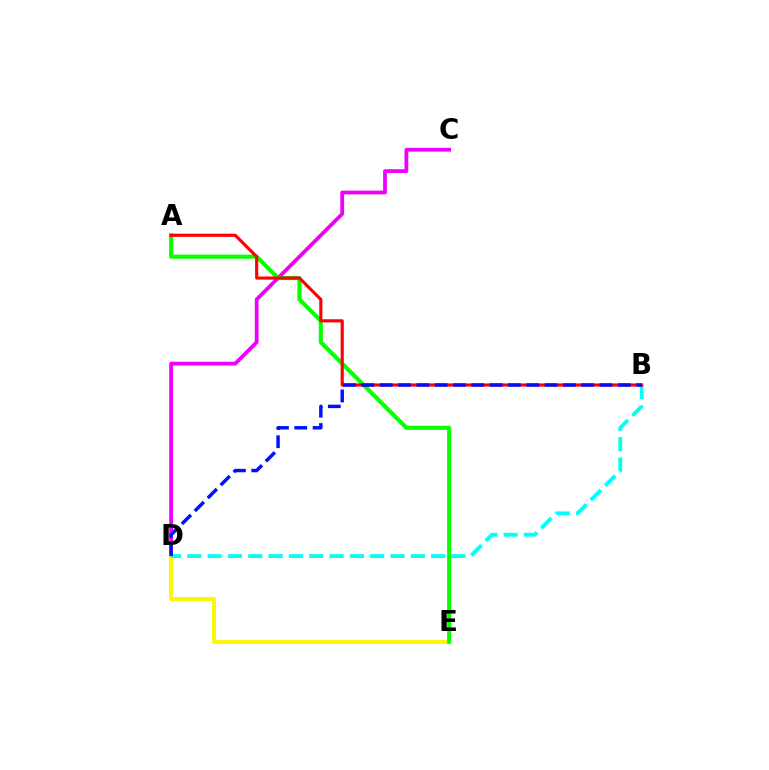{('C', 'D'): [{'color': '#ee00ff', 'line_style': 'solid', 'thickness': 2.72}], ('D', 'E'): [{'color': '#fcf500', 'line_style': 'solid', 'thickness': 2.8}], ('A', 'E'): [{'color': '#08ff00', 'line_style': 'solid', 'thickness': 2.96}], ('B', 'D'): [{'color': '#00fff6', 'line_style': 'dashed', 'thickness': 2.76}, {'color': '#0010ff', 'line_style': 'dashed', 'thickness': 2.49}], ('A', 'B'): [{'color': '#ff0000', 'line_style': 'solid', 'thickness': 2.25}]}